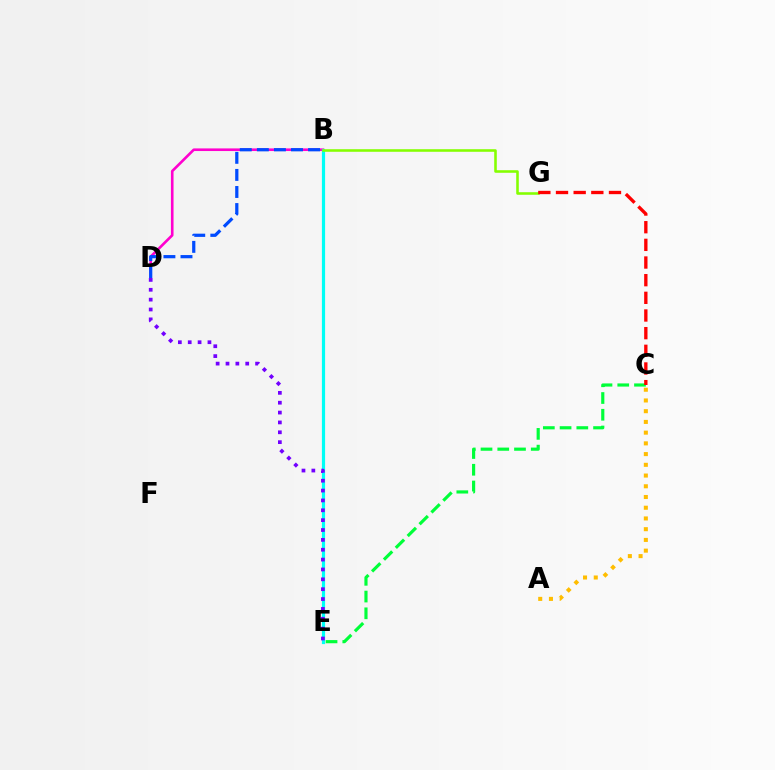{('B', 'D'): [{'color': '#ff00cf', 'line_style': 'solid', 'thickness': 1.89}, {'color': '#004bff', 'line_style': 'dashed', 'thickness': 2.32}], ('B', 'E'): [{'color': '#00fff6', 'line_style': 'solid', 'thickness': 2.29}], ('B', 'G'): [{'color': '#84ff00', 'line_style': 'solid', 'thickness': 1.85}], ('C', 'E'): [{'color': '#00ff39', 'line_style': 'dashed', 'thickness': 2.27}], ('A', 'C'): [{'color': '#ffbd00', 'line_style': 'dotted', 'thickness': 2.91}], ('C', 'G'): [{'color': '#ff0000', 'line_style': 'dashed', 'thickness': 2.4}], ('D', 'E'): [{'color': '#7200ff', 'line_style': 'dotted', 'thickness': 2.68}]}